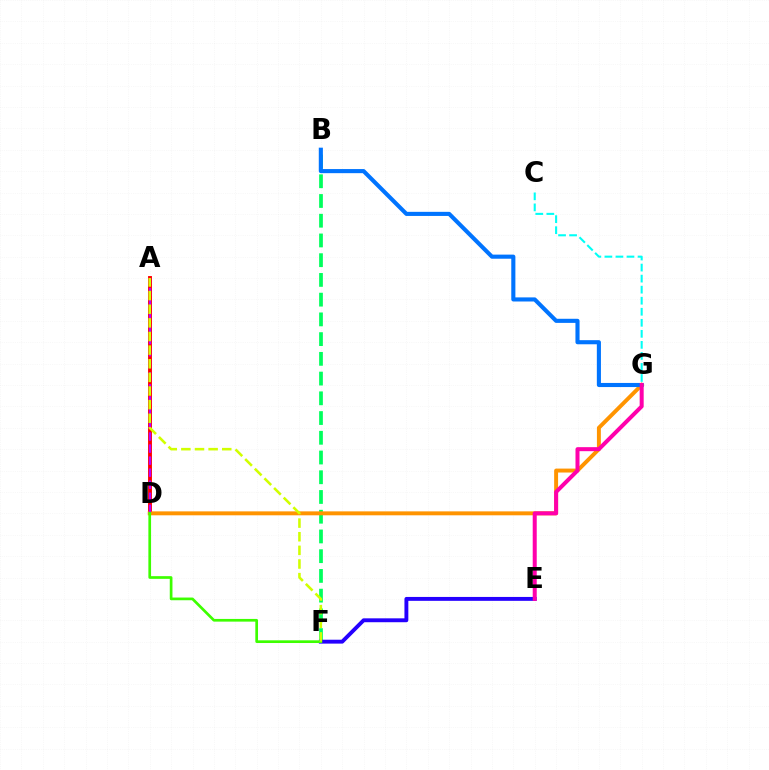{('A', 'D'): [{'color': '#ff0000', 'line_style': 'solid', 'thickness': 2.8}, {'color': '#b900ff', 'line_style': 'dashed', 'thickness': 1.64}], ('B', 'F'): [{'color': '#00ff5c', 'line_style': 'dashed', 'thickness': 2.68}], ('D', 'G'): [{'color': '#ff9400', 'line_style': 'solid', 'thickness': 2.83}], ('C', 'G'): [{'color': '#00fff6', 'line_style': 'dashed', 'thickness': 1.5}], ('E', 'F'): [{'color': '#2500ff', 'line_style': 'solid', 'thickness': 2.8}], ('B', 'G'): [{'color': '#0074ff', 'line_style': 'solid', 'thickness': 2.96}], ('E', 'G'): [{'color': '#ff00ac', 'line_style': 'solid', 'thickness': 2.89}], ('D', 'F'): [{'color': '#3dff00', 'line_style': 'solid', 'thickness': 1.94}], ('A', 'F'): [{'color': '#d1ff00', 'line_style': 'dashed', 'thickness': 1.85}]}